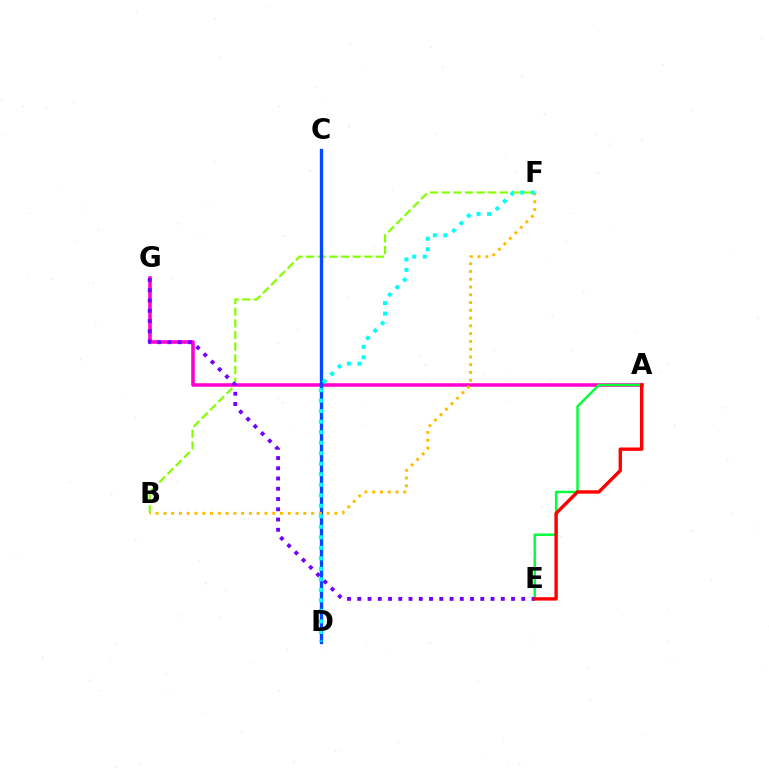{('B', 'F'): [{'color': '#84ff00', 'line_style': 'dashed', 'thickness': 1.58}, {'color': '#ffbd00', 'line_style': 'dotted', 'thickness': 2.11}], ('A', 'G'): [{'color': '#ff00cf', 'line_style': 'solid', 'thickness': 2.55}], ('A', 'E'): [{'color': '#00ff39', 'line_style': 'solid', 'thickness': 1.75}, {'color': '#ff0000', 'line_style': 'solid', 'thickness': 2.43}], ('E', 'G'): [{'color': '#7200ff', 'line_style': 'dotted', 'thickness': 2.78}], ('C', 'D'): [{'color': '#004bff', 'line_style': 'solid', 'thickness': 2.4}], ('D', 'F'): [{'color': '#00fff6', 'line_style': 'dotted', 'thickness': 2.86}]}